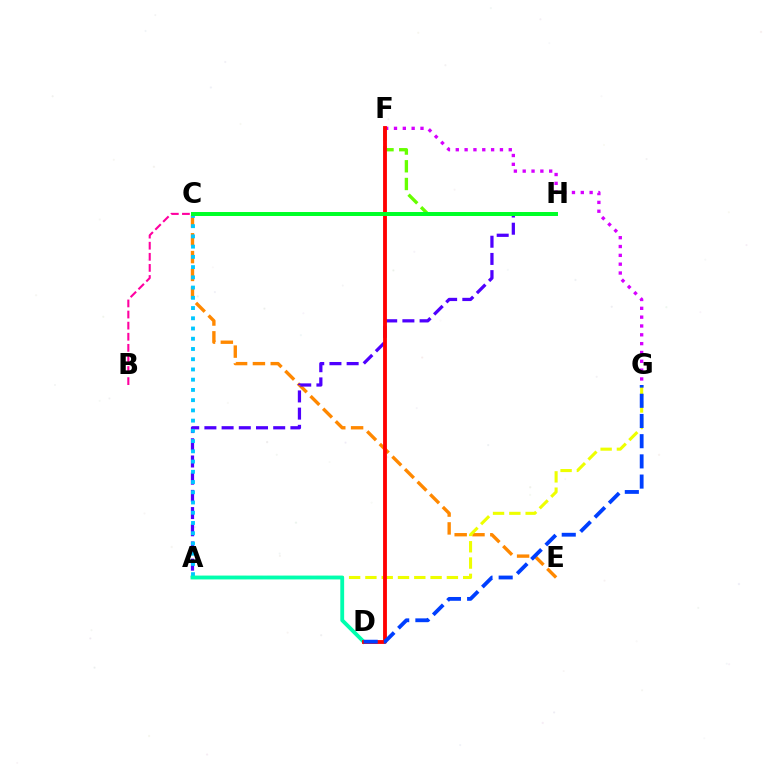{('C', 'E'): [{'color': '#ff8800', 'line_style': 'dashed', 'thickness': 2.42}], ('A', 'G'): [{'color': '#eeff00', 'line_style': 'dashed', 'thickness': 2.21}], ('F', 'G'): [{'color': '#d600ff', 'line_style': 'dotted', 'thickness': 2.4}], ('A', 'H'): [{'color': '#4f00ff', 'line_style': 'dashed', 'thickness': 2.34}], ('A', 'C'): [{'color': '#00c7ff', 'line_style': 'dotted', 'thickness': 2.78}], ('F', 'H'): [{'color': '#66ff00', 'line_style': 'dashed', 'thickness': 2.41}], ('A', 'D'): [{'color': '#00ffaf', 'line_style': 'solid', 'thickness': 2.76}], ('D', 'F'): [{'color': '#ff0000', 'line_style': 'solid', 'thickness': 2.77}], ('B', 'C'): [{'color': '#ff00a0', 'line_style': 'dashed', 'thickness': 1.51}], ('D', 'G'): [{'color': '#003fff', 'line_style': 'dashed', 'thickness': 2.74}], ('C', 'H'): [{'color': '#00ff27', 'line_style': 'solid', 'thickness': 2.86}]}